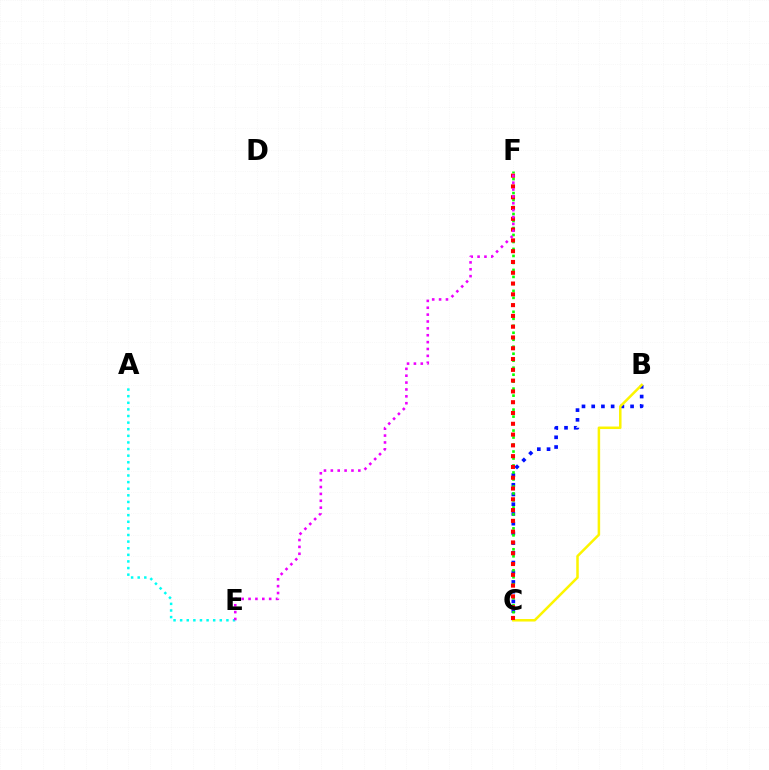{('B', 'C'): [{'color': '#0010ff', 'line_style': 'dotted', 'thickness': 2.64}, {'color': '#fcf500', 'line_style': 'solid', 'thickness': 1.81}], ('C', 'F'): [{'color': '#08ff00', 'line_style': 'dotted', 'thickness': 1.9}, {'color': '#ff0000', 'line_style': 'dotted', 'thickness': 2.93}], ('A', 'E'): [{'color': '#00fff6', 'line_style': 'dotted', 'thickness': 1.8}], ('E', 'F'): [{'color': '#ee00ff', 'line_style': 'dotted', 'thickness': 1.87}]}